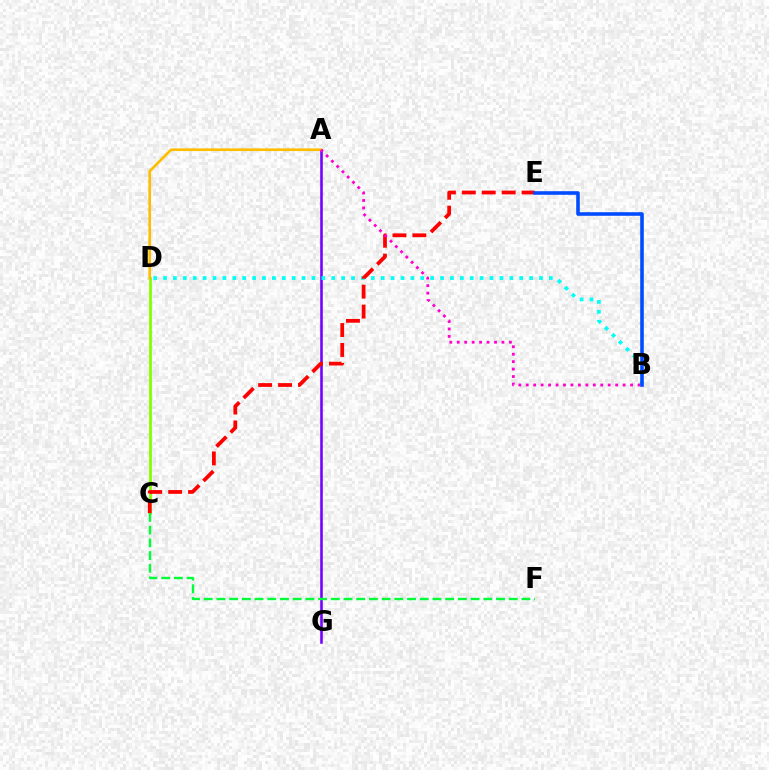{('A', 'G'): [{'color': '#7200ff', 'line_style': 'solid', 'thickness': 1.85}], ('C', 'D'): [{'color': '#84ff00', 'line_style': 'solid', 'thickness': 2.02}], ('B', 'D'): [{'color': '#00fff6', 'line_style': 'dotted', 'thickness': 2.69}], ('C', 'E'): [{'color': '#ff0000', 'line_style': 'dashed', 'thickness': 2.71}], ('A', 'D'): [{'color': '#ffbd00', 'line_style': 'solid', 'thickness': 1.91}], ('C', 'F'): [{'color': '#00ff39', 'line_style': 'dashed', 'thickness': 1.73}], ('A', 'B'): [{'color': '#ff00cf', 'line_style': 'dotted', 'thickness': 2.02}], ('B', 'E'): [{'color': '#004bff', 'line_style': 'solid', 'thickness': 2.58}]}